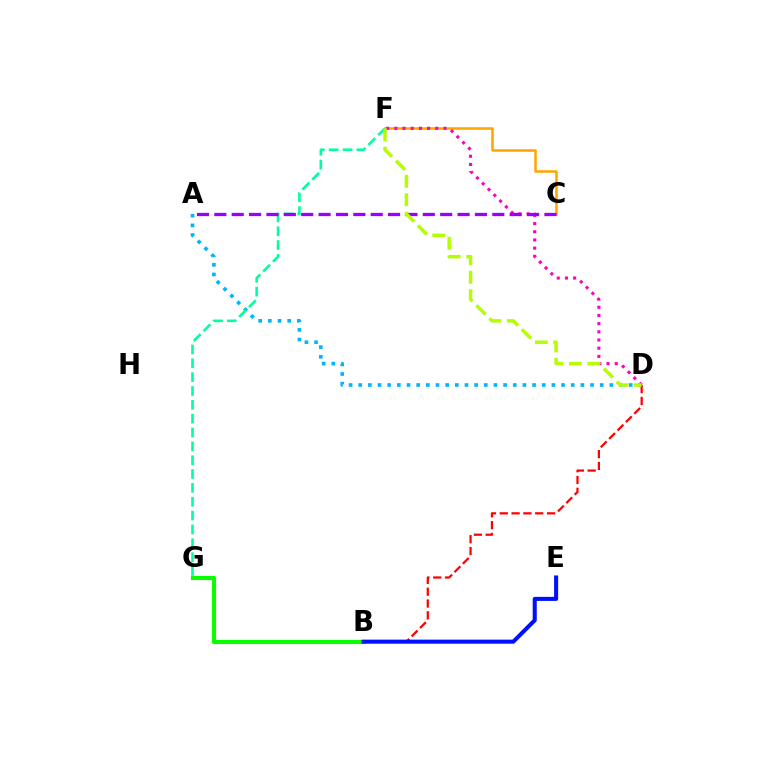{('C', 'F'): [{'color': '#ffa500', 'line_style': 'solid', 'thickness': 1.82}], ('B', 'G'): [{'color': '#08ff00', 'line_style': 'solid', 'thickness': 2.94}], ('A', 'D'): [{'color': '#00b5ff', 'line_style': 'dotted', 'thickness': 2.62}], ('B', 'D'): [{'color': '#ff0000', 'line_style': 'dashed', 'thickness': 1.61}], ('B', 'E'): [{'color': '#0010ff', 'line_style': 'solid', 'thickness': 2.93}], ('F', 'G'): [{'color': '#00ff9d', 'line_style': 'dashed', 'thickness': 1.88}], ('D', 'F'): [{'color': '#ff00bd', 'line_style': 'dotted', 'thickness': 2.22}, {'color': '#b3ff00', 'line_style': 'dashed', 'thickness': 2.51}], ('A', 'C'): [{'color': '#9b00ff', 'line_style': 'dashed', 'thickness': 2.36}]}